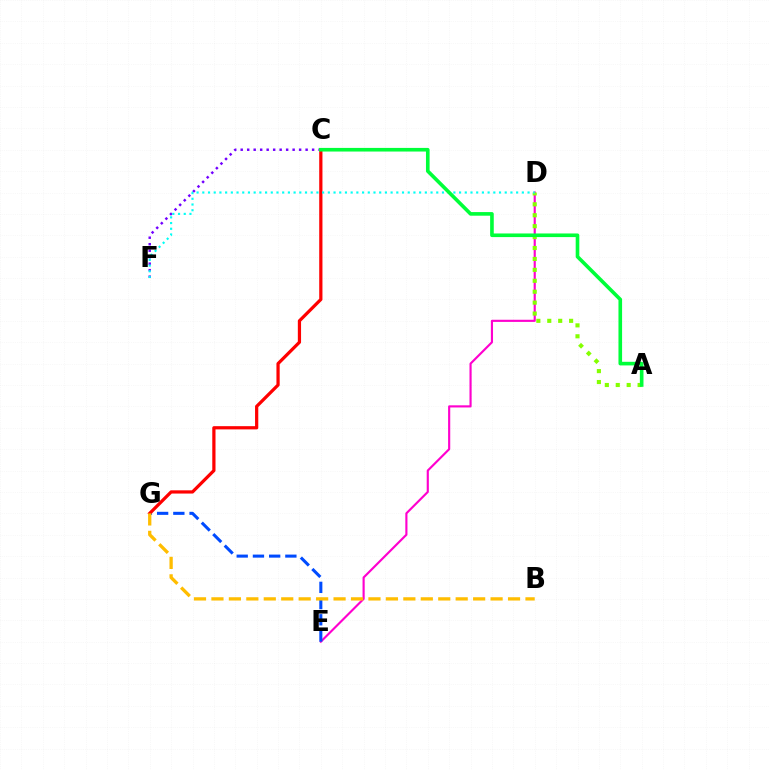{('D', 'E'): [{'color': '#ff00cf', 'line_style': 'solid', 'thickness': 1.55}], ('C', 'F'): [{'color': '#7200ff', 'line_style': 'dotted', 'thickness': 1.76}], ('A', 'D'): [{'color': '#84ff00', 'line_style': 'dotted', 'thickness': 2.97}], ('E', 'G'): [{'color': '#004bff', 'line_style': 'dashed', 'thickness': 2.2}], ('C', 'G'): [{'color': '#ff0000', 'line_style': 'solid', 'thickness': 2.33}], ('B', 'G'): [{'color': '#ffbd00', 'line_style': 'dashed', 'thickness': 2.37}], ('D', 'F'): [{'color': '#00fff6', 'line_style': 'dotted', 'thickness': 1.55}], ('A', 'C'): [{'color': '#00ff39', 'line_style': 'solid', 'thickness': 2.61}]}